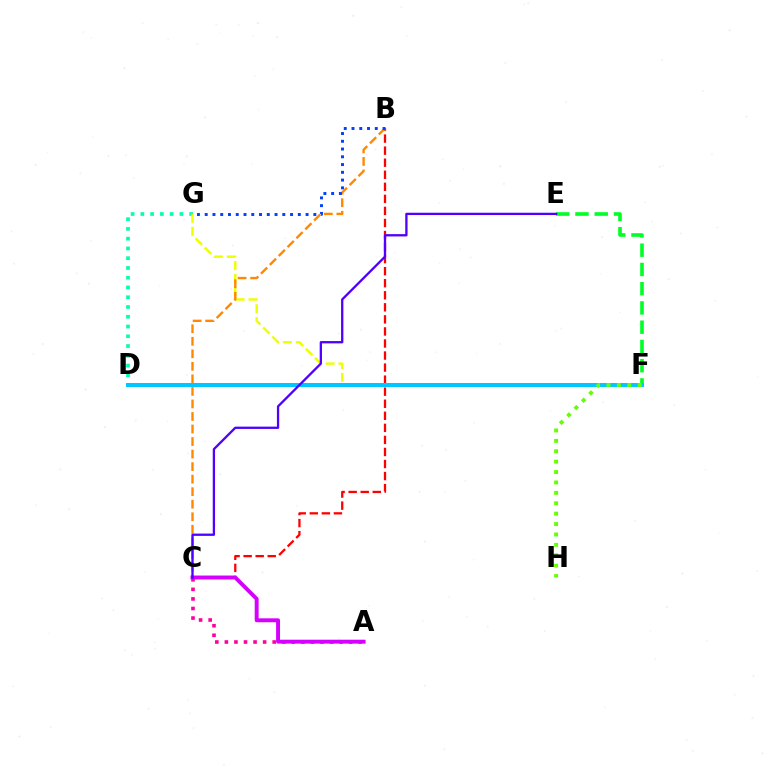{('B', 'C'): [{'color': '#ff0000', 'line_style': 'dashed', 'thickness': 1.64}, {'color': '#ff8800', 'line_style': 'dashed', 'thickness': 1.7}], ('D', 'G'): [{'color': '#00ffaf', 'line_style': 'dotted', 'thickness': 2.65}], ('A', 'C'): [{'color': '#ff00a0', 'line_style': 'dotted', 'thickness': 2.6}, {'color': '#d600ff', 'line_style': 'solid', 'thickness': 2.82}], ('F', 'G'): [{'color': '#eeff00', 'line_style': 'dashed', 'thickness': 1.75}], ('B', 'G'): [{'color': '#003fff', 'line_style': 'dotted', 'thickness': 2.11}], ('E', 'F'): [{'color': '#00ff27', 'line_style': 'dashed', 'thickness': 2.61}], ('D', 'F'): [{'color': '#00c7ff', 'line_style': 'solid', 'thickness': 2.89}], ('F', 'H'): [{'color': '#66ff00', 'line_style': 'dotted', 'thickness': 2.83}], ('C', 'E'): [{'color': '#4f00ff', 'line_style': 'solid', 'thickness': 1.66}]}